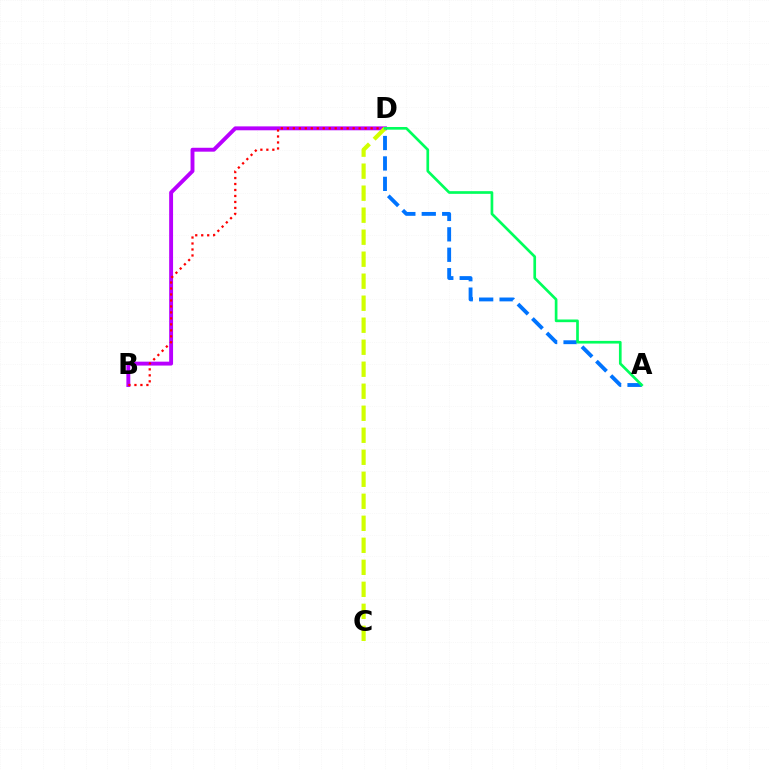{('A', 'D'): [{'color': '#0074ff', 'line_style': 'dashed', 'thickness': 2.77}, {'color': '#00ff5c', 'line_style': 'solid', 'thickness': 1.93}], ('B', 'D'): [{'color': '#b900ff', 'line_style': 'solid', 'thickness': 2.81}, {'color': '#ff0000', 'line_style': 'dotted', 'thickness': 1.63}], ('C', 'D'): [{'color': '#d1ff00', 'line_style': 'dashed', 'thickness': 2.99}]}